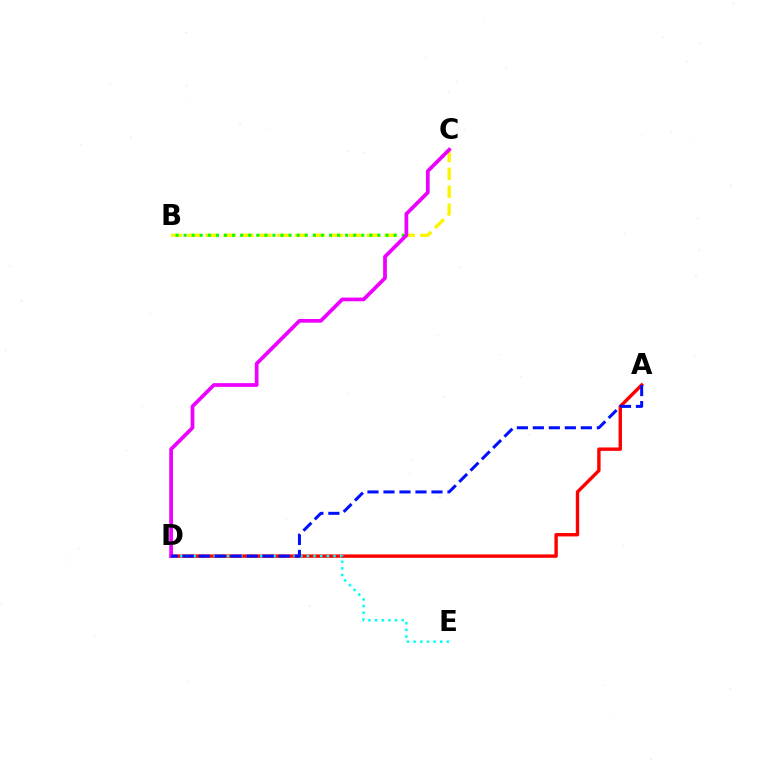{('A', 'D'): [{'color': '#ff0000', 'line_style': 'solid', 'thickness': 2.45}, {'color': '#0010ff', 'line_style': 'dashed', 'thickness': 2.17}], ('B', 'C'): [{'color': '#fcf500', 'line_style': 'dashed', 'thickness': 2.43}, {'color': '#08ff00', 'line_style': 'dotted', 'thickness': 2.19}], ('D', 'E'): [{'color': '#00fff6', 'line_style': 'dotted', 'thickness': 1.81}], ('C', 'D'): [{'color': '#ee00ff', 'line_style': 'solid', 'thickness': 2.68}]}